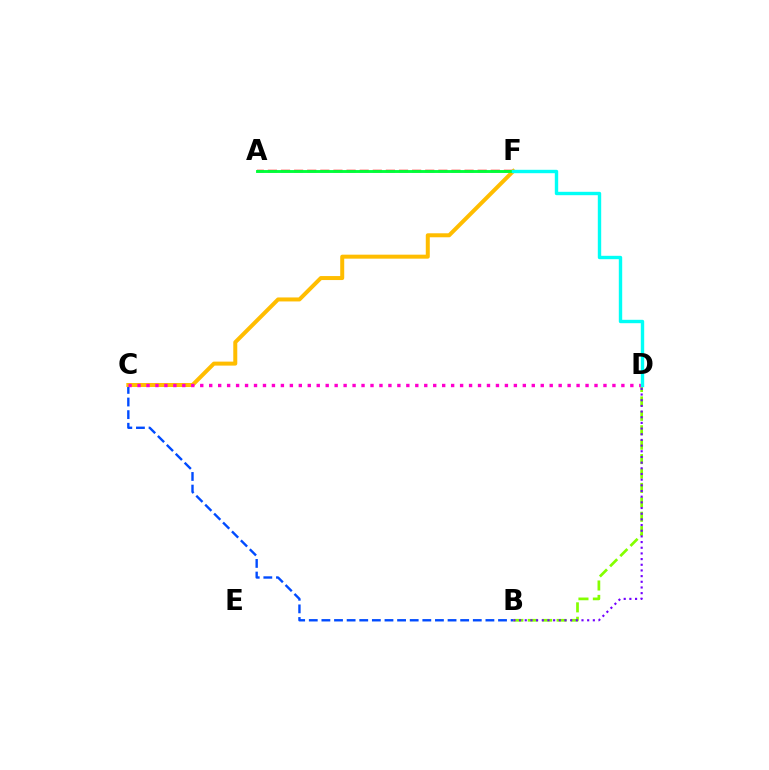{('B', 'C'): [{'color': '#004bff', 'line_style': 'dashed', 'thickness': 1.71}], ('B', 'D'): [{'color': '#84ff00', 'line_style': 'dashed', 'thickness': 1.96}, {'color': '#7200ff', 'line_style': 'dotted', 'thickness': 1.54}], ('A', 'F'): [{'color': '#ff0000', 'line_style': 'dashed', 'thickness': 1.78}, {'color': '#00ff39', 'line_style': 'solid', 'thickness': 2.08}], ('C', 'F'): [{'color': '#ffbd00', 'line_style': 'solid', 'thickness': 2.88}], ('C', 'D'): [{'color': '#ff00cf', 'line_style': 'dotted', 'thickness': 2.43}], ('D', 'F'): [{'color': '#00fff6', 'line_style': 'solid', 'thickness': 2.44}]}